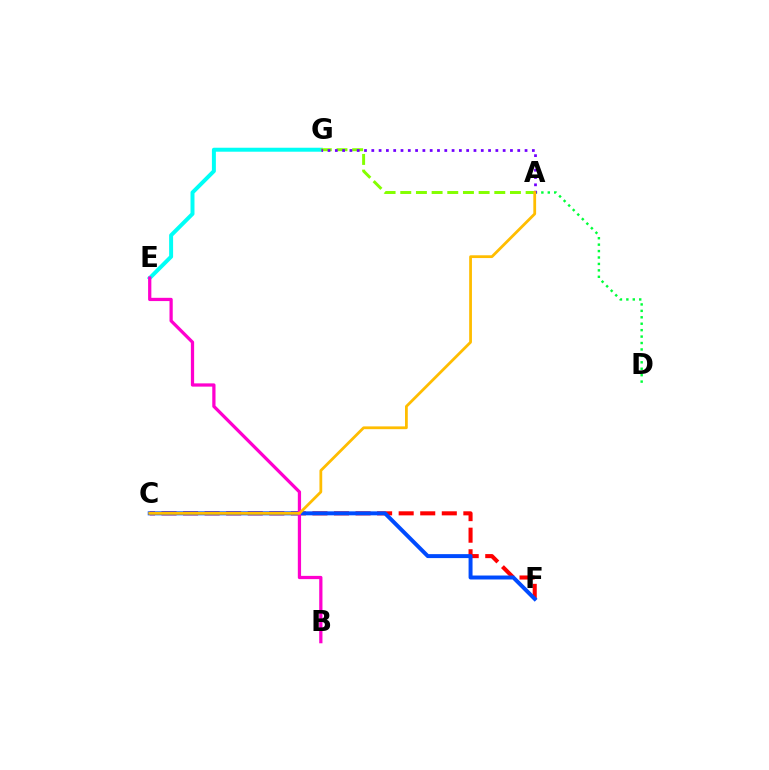{('A', 'D'): [{'color': '#00ff39', 'line_style': 'dotted', 'thickness': 1.75}], ('C', 'F'): [{'color': '#ff0000', 'line_style': 'dashed', 'thickness': 2.93}, {'color': '#004bff', 'line_style': 'solid', 'thickness': 2.85}], ('E', 'G'): [{'color': '#00fff6', 'line_style': 'solid', 'thickness': 2.86}], ('B', 'E'): [{'color': '#ff00cf', 'line_style': 'solid', 'thickness': 2.34}], ('A', 'G'): [{'color': '#84ff00', 'line_style': 'dashed', 'thickness': 2.13}, {'color': '#7200ff', 'line_style': 'dotted', 'thickness': 1.98}], ('A', 'C'): [{'color': '#ffbd00', 'line_style': 'solid', 'thickness': 2.0}]}